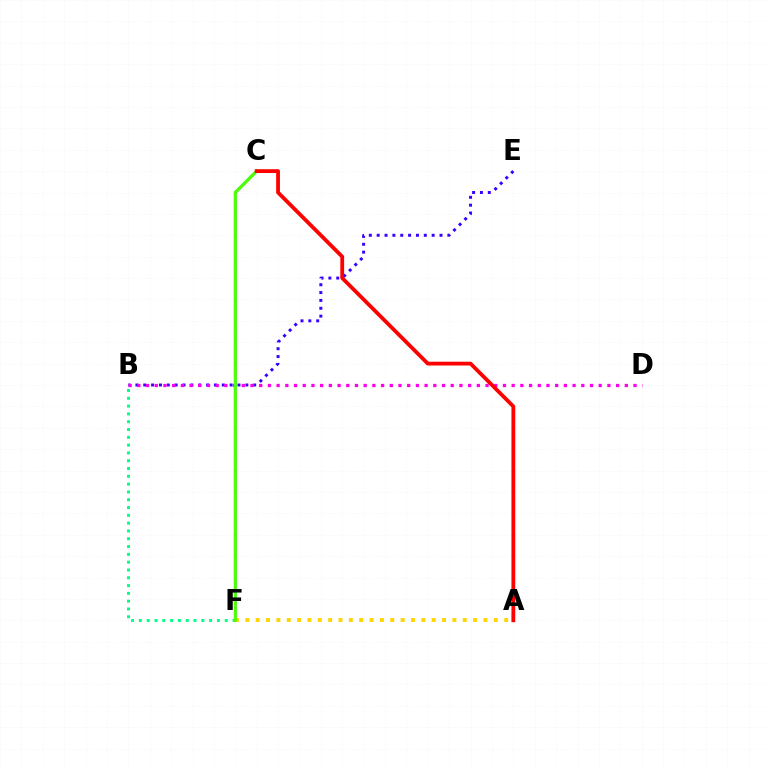{('C', 'F'): [{'color': '#009eff', 'line_style': 'solid', 'thickness': 1.85}, {'color': '#4fff00', 'line_style': 'solid', 'thickness': 2.25}], ('B', 'E'): [{'color': '#3700ff', 'line_style': 'dotted', 'thickness': 2.13}], ('A', 'F'): [{'color': '#ffd500', 'line_style': 'dotted', 'thickness': 2.81}], ('B', 'D'): [{'color': '#ff00ed', 'line_style': 'dotted', 'thickness': 2.37}], ('B', 'F'): [{'color': '#00ff86', 'line_style': 'dotted', 'thickness': 2.12}], ('A', 'C'): [{'color': '#ff0000', 'line_style': 'solid', 'thickness': 2.74}]}